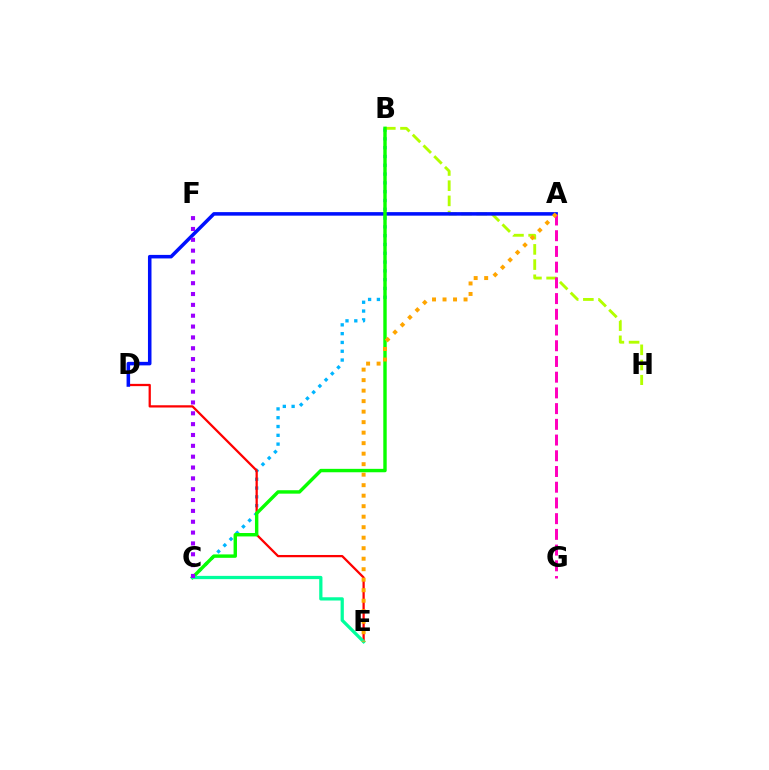{('B', 'C'): [{'color': '#00b5ff', 'line_style': 'dotted', 'thickness': 2.39}, {'color': '#08ff00', 'line_style': 'solid', 'thickness': 2.46}], ('B', 'H'): [{'color': '#b3ff00', 'line_style': 'dashed', 'thickness': 2.06}], ('D', 'E'): [{'color': '#ff0000', 'line_style': 'solid', 'thickness': 1.63}], ('A', 'D'): [{'color': '#0010ff', 'line_style': 'solid', 'thickness': 2.54}], ('C', 'E'): [{'color': '#00ff9d', 'line_style': 'solid', 'thickness': 2.34}], ('A', 'G'): [{'color': '#ff00bd', 'line_style': 'dashed', 'thickness': 2.14}], ('A', 'E'): [{'color': '#ffa500', 'line_style': 'dotted', 'thickness': 2.85}], ('C', 'F'): [{'color': '#9b00ff', 'line_style': 'dotted', 'thickness': 2.95}]}